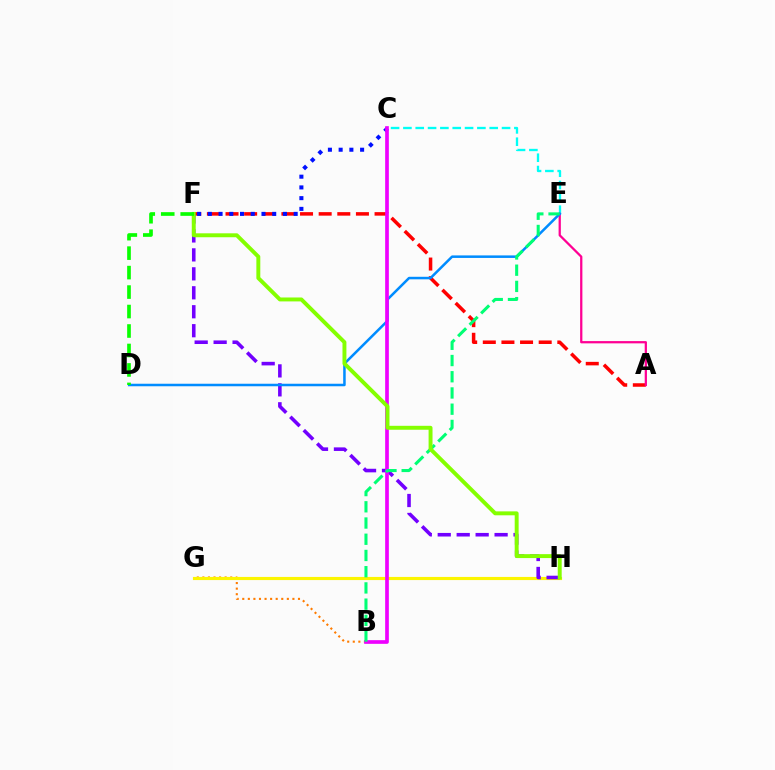{('C', 'E'): [{'color': '#00fff6', 'line_style': 'dashed', 'thickness': 1.68}], ('A', 'F'): [{'color': '#ff0000', 'line_style': 'dashed', 'thickness': 2.53}], ('B', 'G'): [{'color': '#ff7c00', 'line_style': 'dotted', 'thickness': 1.51}], ('G', 'H'): [{'color': '#fcf500', 'line_style': 'solid', 'thickness': 2.26}], ('A', 'E'): [{'color': '#ff0094', 'line_style': 'solid', 'thickness': 1.62}], ('F', 'H'): [{'color': '#7200ff', 'line_style': 'dashed', 'thickness': 2.58}, {'color': '#84ff00', 'line_style': 'solid', 'thickness': 2.83}], ('C', 'F'): [{'color': '#0010ff', 'line_style': 'dotted', 'thickness': 2.92}], ('D', 'E'): [{'color': '#008cff', 'line_style': 'solid', 'thickness': 1.82}], ('B', 'C'): [{'color': '#ee00ff', 'line_style': 'solid', 'thickness': 2.65}], ('B', 'E'): [{'color': '#00ff74', 'line_style': 'dashed', 'thickness': 2.2}], ('D', 'F'): [{'color': '#08ff00', 'line_style': 'dashed', 'thickness': 2.64}]}